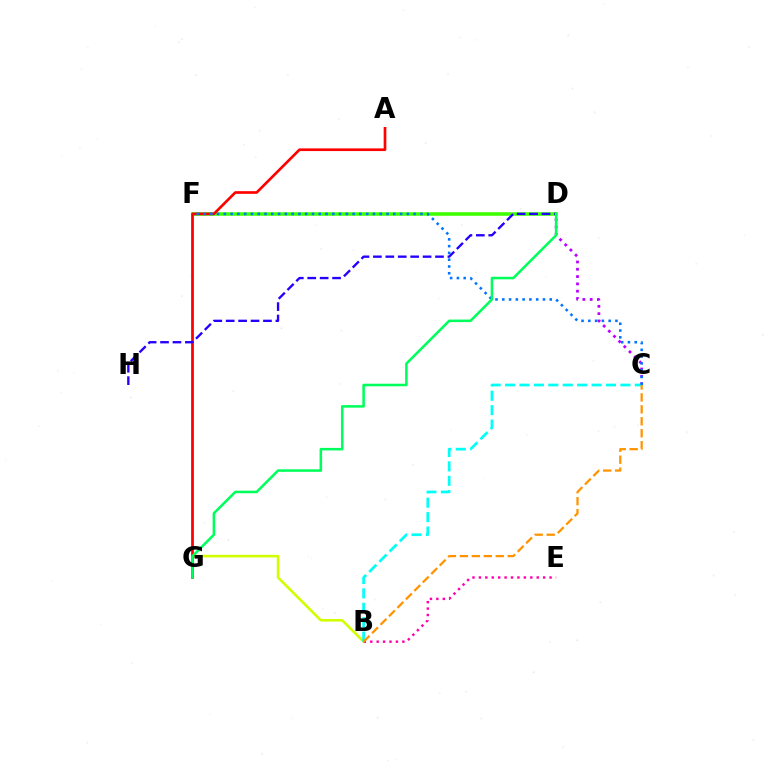{('C', 'D'): [{'color': '#b900ff', 'line_style': 'dotted', 'thickness': 1.99}], ('B', 'F'): [{'color': '#d1ff00', 'line_style': 'solid', 'thickness': 1.87}], ('B', 'E'): [{'color': '#ff00ac', 'line_style': 'dotted', 'thickness': 1.75}], ('B', 'C'): [{'color': '#00fff6', 'line_style': 'dashed', 'thickness': 1.96}, {'color': '#ff9400', 'line_style': 'dashed', 'thickness': 1.62}], ('D', 'F'): [{'color': '#3dff00', 'line_style': 'solid', 'thickness': 2.56}], ('A', 'G'): [{'color': '#ff0000', 'line_style': 'solid', 'thickness': 1.92}], ('C', 'F'): [{'color': '#0074ff', 'line_style': 'dotted', 'thickness': 1.84}], ('D', 'H'): [{'color': '#2500ff', 'line_style': 'dashed', 'thickness': 1.69}], ('D', 'G'): [{'color': '#00ff5c', 'line_style': 'solid', 'thickness': 1.83}]}